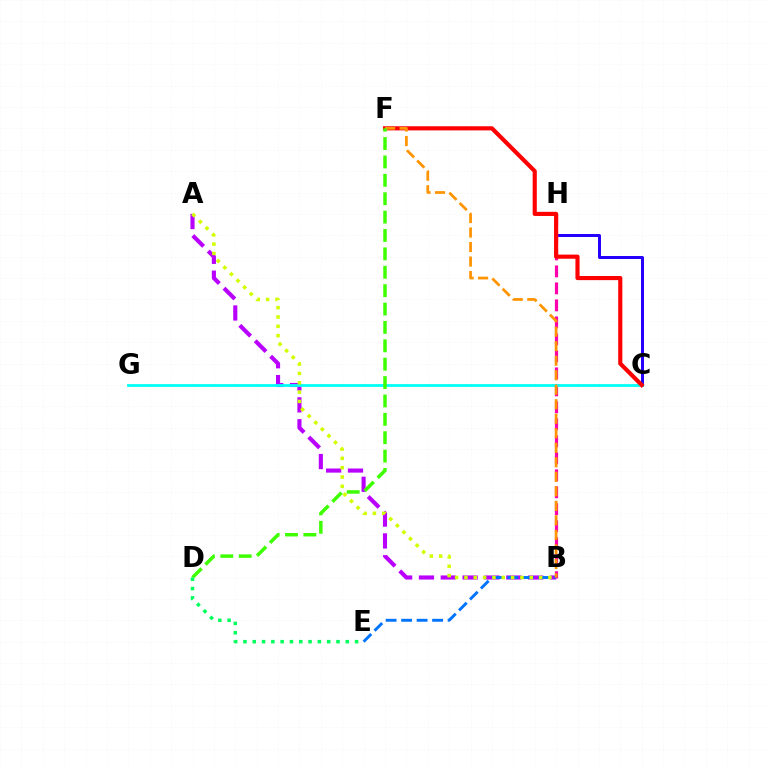{('A', 'B'): [{'color': '#b900ff', 'line_style': 'dashed', 'thickness': 2.97}, {'color': '#d1ff00', 'line_style': 'dotted', 'thickness': 2.54}], ('C', 'H'): [{'color': '#2500ff', 'line_style': 'solid', 'thickness': 2.15}], ('B', 'E'): [{'color': '#0074ff', 'line_style': 'dashed', 'thickness': 2.1}], ('B', 'H'): [{'color': '#ff00ac', 'line_style': 'dashed', 'thickness': 2.31}], ('C', 'G'): [{'color': '#00fff6', 'line_style': 'solid', 'thickness': 2.01}], ('C', 'F'): [{'color': '#ff0000', 'line_style': 'solid', 'thickness': 2.98}], ('B', 'F'): [{'color': '#ff9400', 'line_style': 'dashed', 'thickness': 1.97}], ('D', 'F'): [{'color': '#3dff00', 'line_style': 'dashed', 'thickness': 2.5}], ('D', 'E'): [{'color': '#00ff5c', 'line_style': 'dotted', 'thickness': 2.53}]}